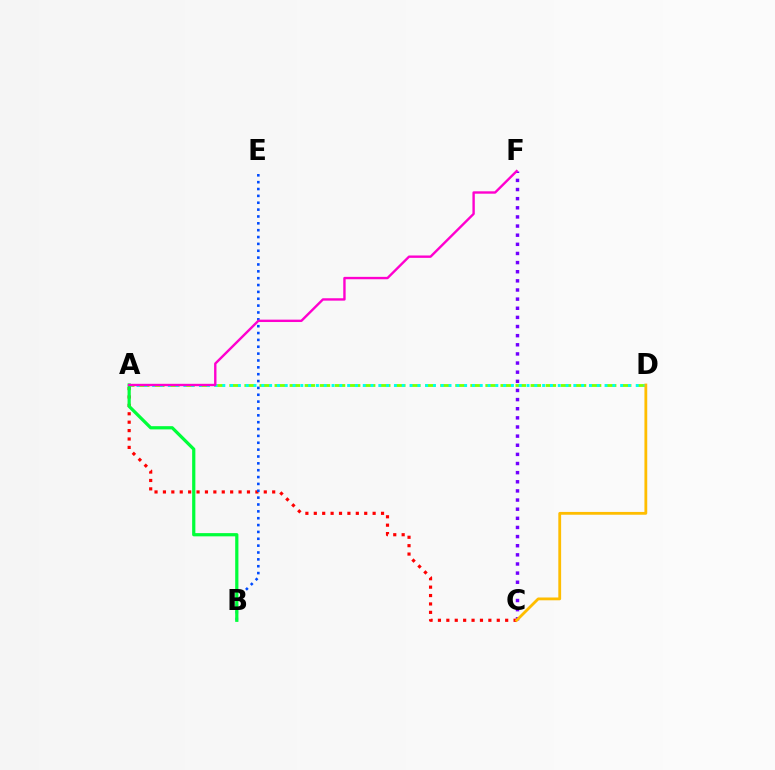{('C', 'F'): [{'color': '#7200ff', 'line_style': 'dotted', 'thickness': 2.48}], ('A', 'C'): [{'color': '#ff0000', 'line_style': 'dotted', 'thickness': 2.28}], ('A', 'D'): [{'color': '#84ff00', 'line_style': 'dashed', 'thickness': 2.05}, {'color': '#00fff6', 'line_style': 'dotted', 'thickness': 2.12}], ('B', 'E'): [{'color': '#004bff', 'line_style': 'dotted', 'thickness': 1.86}], ('C', 'D'): [{'color': '#ffbd00', 'line_style': 'solid', 'thickness': 2.02}], ('A', 'B'): [{'color': '#00ff39', 'line_style': 'solid', 'thickness': 2.32}], ('A', 'F'): [{'color': '#ff00cf', 'line_style': 'solid', 'thickness': 1.72}]}